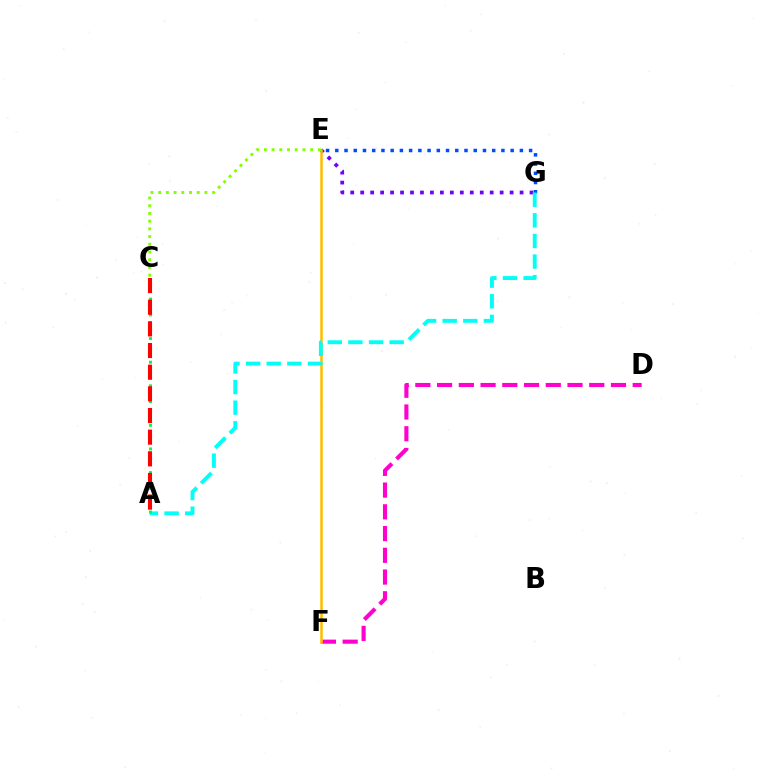{('E', 'G'): [{'color': '#7200ff', 'line_style': 'dotted', 'thickness': 2.71}, {'color': '#004bff', 'line_style': 'dotted', 'thickness': 2.51}], ('D', 'F'): [{'color': '#ff00cf', 'line_style': 'dashed', 'thickness': 2.95}], ('E', 'F'): [{'color': '#ffbd00', 'line_style': 'solid', 'thickness': 1.82}], ('A', 'G'): [{'color': '#00fff6', 'line_style': 'dashed', 'thickness': 2.8}], ('A', 'C'): [{'color': '#00ff39', 'line_style': 'dotted', 'thickness': 2.14}, {'color': '#ff0000', 'line_style': 'dashed', 'thickness': 2.94}], ('C', 'E'): [{'color': '#84ff00', 'line_style': 'dotted', 'thickness': 2.1}]}